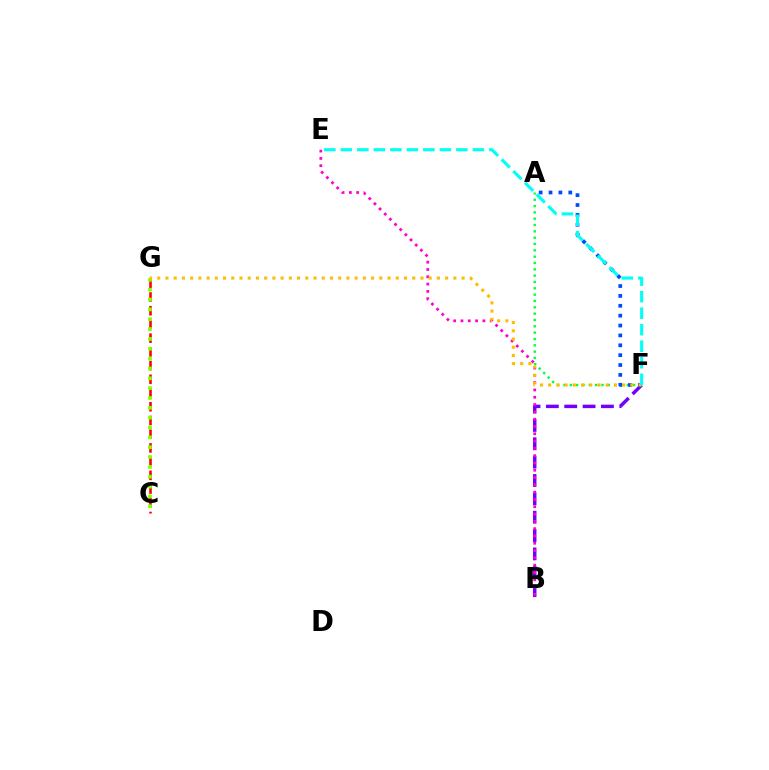{('B', 'F'): [{'color': '#7200ff', 'line_style': 'dashed', 'thickness': 2.49}], ('B', 'E'): [{'color': '#ff00cf', 'line_style': 'dotted', 'thickness': 1.98}], ('A', 'F'): [{'color': '#00ff39', 'line_style': 'dotted', 'thickness': 1.72}, {'color': '#004bff', 'line_style': 'dotted', 'thickness': 2.68}], ('C', 'G'): [{'color': '#ff0000', 'line_style': 'dashed', 'thickness': 1.86}, {'color': '#84ff00', 'line_style': 'dotted', 'thickness': 2.67}], ('F', 'G'): [{'color': '#ffbd00', 'line_style': 'dotted', 'thickness': 2.23}], ('E', 'F'): [{'color': '#00fff6', 'line_style': 'dashed', 'thickness': 2.24}]}